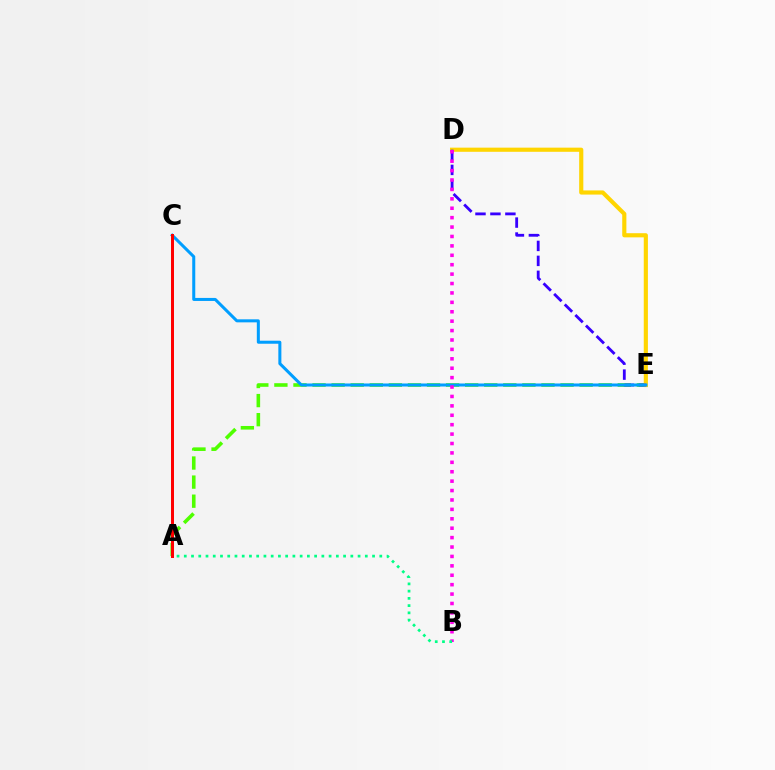{('A', 'E'): [{'color': '#4fff00', 'line_style': 'dashed', 'thickness': 2.59}], ('D', 'E'): [{'color': '#ffd500', 'line_style': 'solid', 'thickness': 2.99}, {'color': '#3700ff', 'line_style': 'dashed', 'thickness': 2.03}], ('C', 'E'): [{'color': '#009eff', 'line_style': 'solid', 'thickness': 2.18}], ('B', 'D'): [{'color': '#ff00ed', 'line_style': 'dotted', 'thickness': 2.56}], ('A', 'C'): [{'color': '#ff0000', 'line_style': 'solid', 'thickness': 2.15}], ('A', 'B'): [{'color': '#00ff86', 'line_style': 'dotted', 'thickness': 1.97}]}